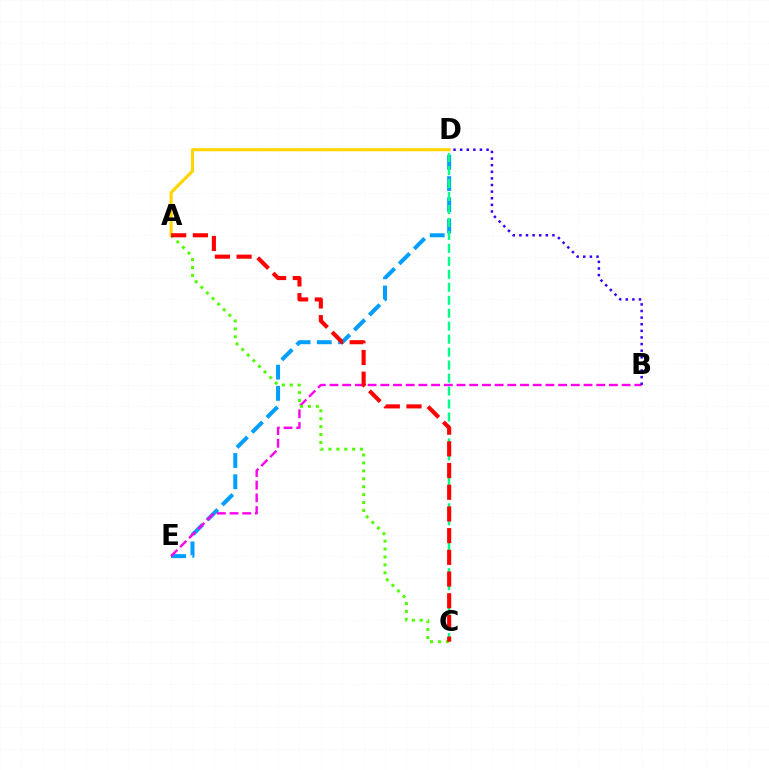{('D', 'E'): [{'color': '#009eff', 'line_style': 'dashed', 'thickness': 2.88}], ('A', 'D'): [{'color': '#ffd500', 'line_style': 'solid', 'thickness': 2.26}], ('B', 'E'): [{'color': '#ff00ed', 'line_style': 'dashed', 'thickness': 1.73}], ('C', 'D'): [{'color': '#00ff86', 'line_style': 'dashed', 'thickness': 1.76}], ('A', 'C'): [{'color': '#4fff00', 'line_style': 'dotted', 'thickness': 2.15}, {'color': '#ff0000', 'line_style': 'dashed', 'thickness': 2.95}], ('B', 'D'): [{'color': '#3700ff', 'line_style': 'dotted', 'thickness': 1.8}]}